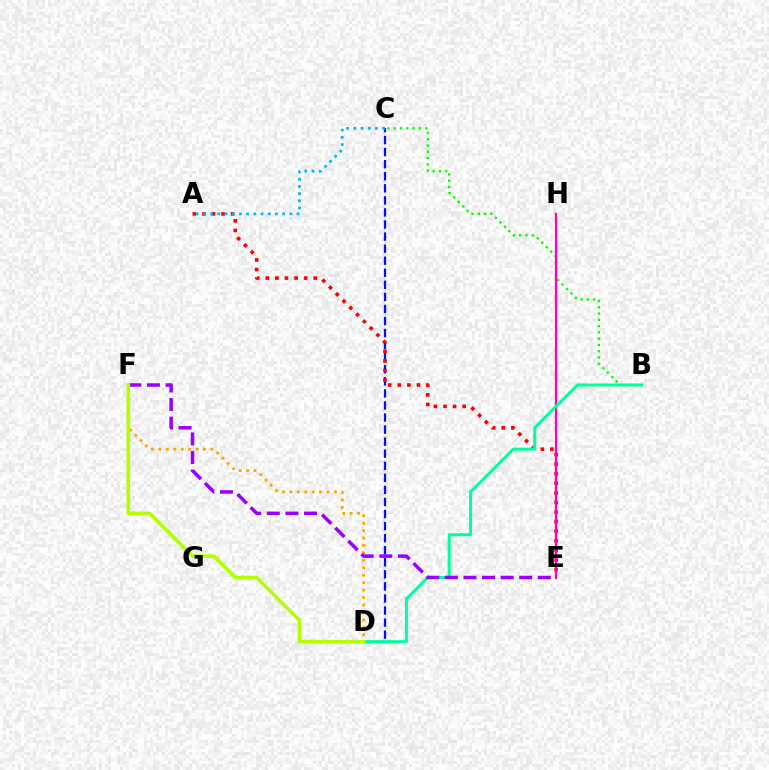{('C', 'D'): [{'color': '#0010ff', 'line_style': 'dashed', 'thickness': 1.64}], ('A', 'E'): [{'color': '#ff0000', 'line_style': 'dotted', 'thickness': 2.6}], ('A', 'C'): [{'color': '#00b5ff', 'line_style': 'dotted', 'thickness': 1.96}], ('B', 'C'): [{'color': '#08ff00', 'line_style': 'dotted', 'thickness': 1.71}], ('E', 'H'): [{'color': '#ff00bd', 'line_style': 'solid', 'thickness': 1.62}], ('D', 'F'): [{'color': '#ffa500', 'line_style': 'dotted', 'thickness': 2.02}, {'color': '#b3ff00', 'line_style': 'solid', 'thickness': 2.63}], ('B', 'D'): [{'color': '#00ff9d', 'line_style': 'solid', 'thickness': 2.17}], ('E', 'F'): [{'color': '#9b00ff', 'line_style': 'dashed', 'thickness': 2.53}]}